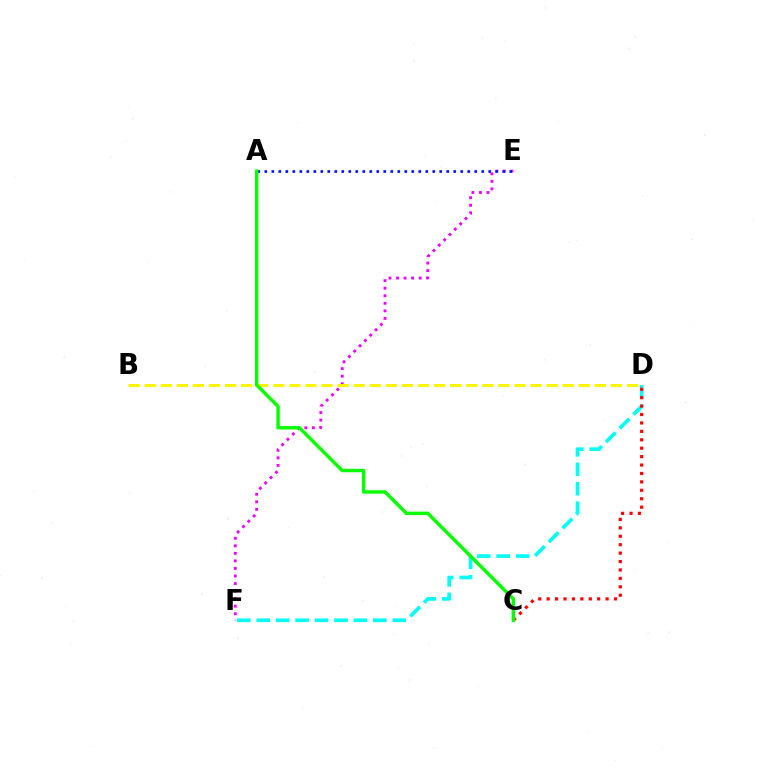{('E', 'F'): [{'color': '#ee00ff', 'line_style': 'dotted', 'thickness': 2.05}], ('D', 'F'): [{'color': '#00fff6', 'line_style': 'dashed', 'thickness': 2.64}], ('A', 'E'): [{'color': '#0010ff', 'line_style': 'dotted', 'thickness': 1.9}], ('C', 'D'): [{'color': '#ff0000', 'line_style': 'dotted', 'thickness': 2.29}], ('B', 'D'): [{'color': '#fcf500', 'line_style': 'dashed', 'thickness': 2.18}], ('A', 'C'): [{'color': '#08ff00', 'line_style': 'solid', 'thickness': 2.47}]}